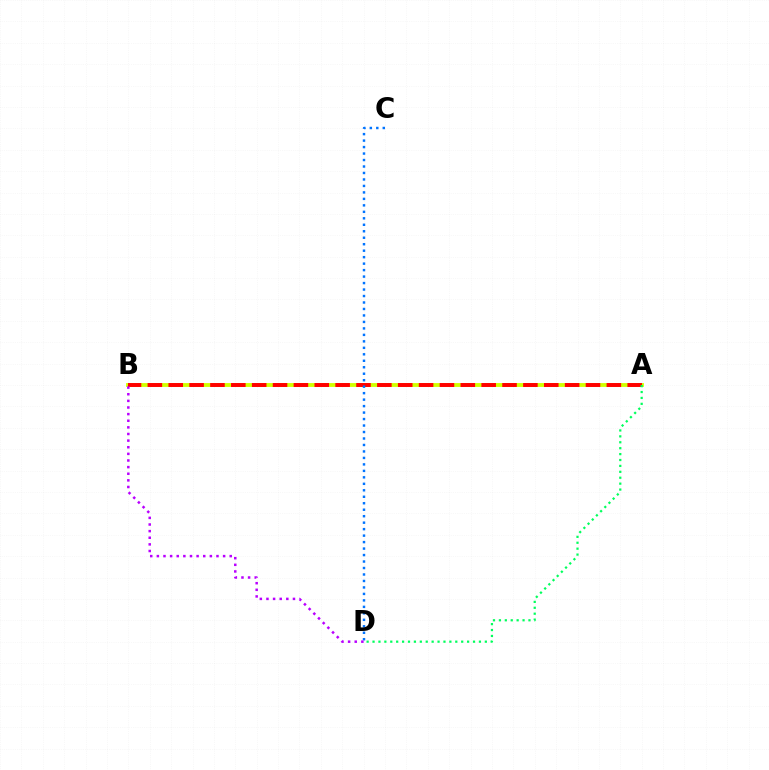{('A', 'B'): [{'color': '#d1ff00', 'line_style': 'solid', 'thickness': 2.78}, {'color': '#ff0000', 'line_style': 'dashed', 'thickness': 2.83}], ('C', 'D'): [{'color': '#0074ff', 'line_style': 'dotted', 'thickness': 1.76}], ('B', 'D'): [{'color': '#b900ff', 'line_style': 'dotted', 'thickness': 1.8}], ('A', 'D'): [{'color': '#00ff5c', 'line_style': 'dotted', 'thickness': 1.61}]}